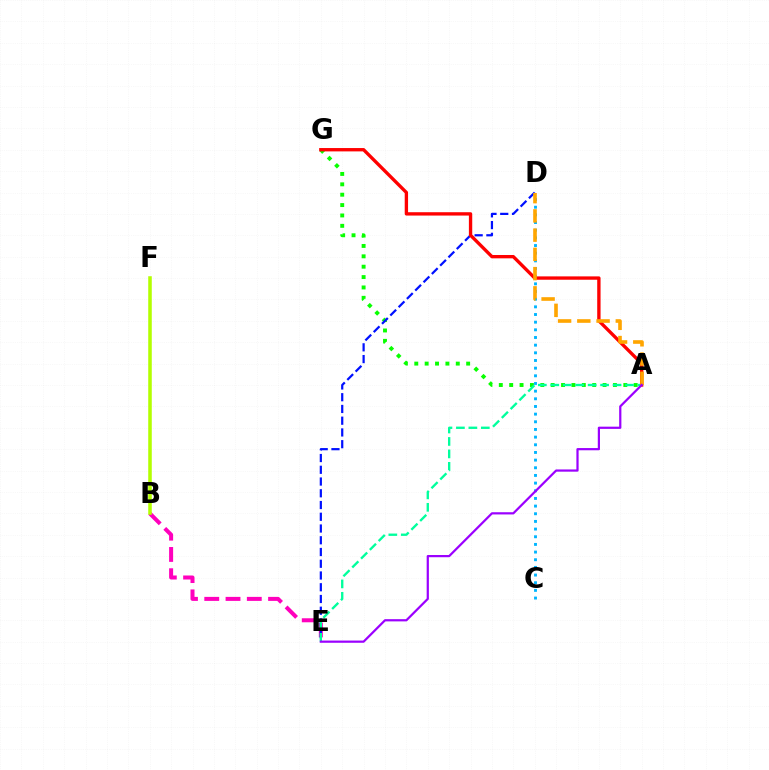{('A', 'G'): [{'color': '#08ff00', 'line_style': 'dotted', 'thickness': 2.82}, {'color': '#ff0000', 'line_style': 'solid', 'thickness': 2.41}], ('B', 'E'): [{'color': '#ff00bd', 'line_style': 'dashed', 'thickness': 2.89}], ('C', 'D'): [{'color': '#00b5ff', 'line_style': 'dotted', 'thickness': 2.08}], ('D', 'E'): [{'color': '#0010ff', 'line_style': 'dashed', 'thickness': 1.6}], ('A', 'E'): [{'color': '#00ff9d', 'line_style': 'dashed', 'thickness': 1.69}, {'color': '#9b00ff', 'line_style': 'solid', 'thickness': 1.6}], ('A', 'D'): [{'color': '#ffa500', 'line_style': 'dashed', 'thickness': 2.61}], ('B', 'F'): [{'color': '#b3ff00', 'line_style': 'solid', 'thickness': 2.55}]}